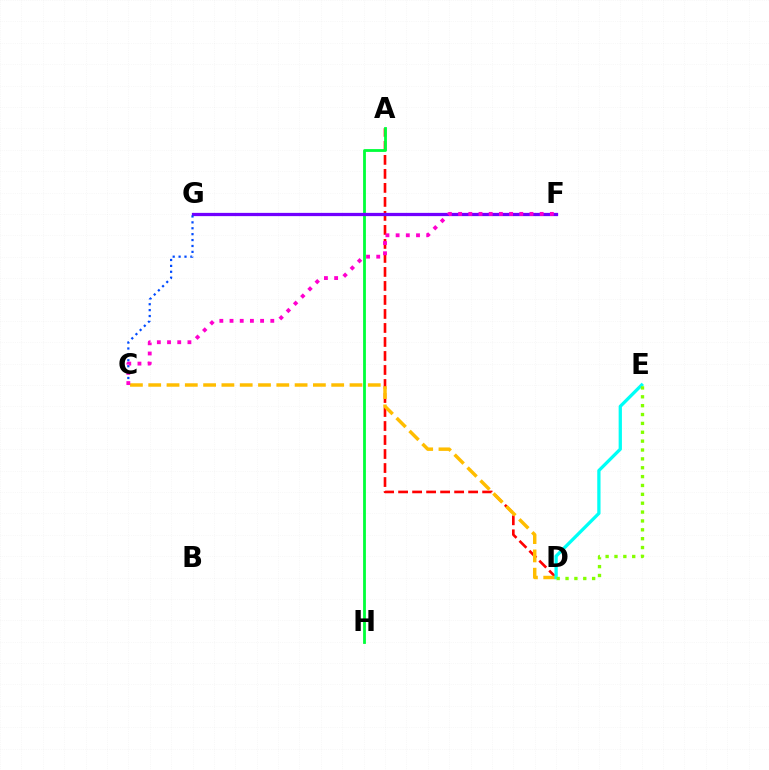{('A', 'D'): [{'color': '#ff0000', 'line_style': 'dashed', 'thickness': 1.9}], ('C', 'D'): [{'color': '#ffbd00', 'line_style': 'dashed', 'thickness': 2.49}], ('D', 'E'): [{'color': '#00fff6', 'line_style': 'solid', 'thickness': 2.36}, {'color': '#84ff00', 'line_style': 'dotted', 'thickness': 2.41}], ('A', 'H'): [{'color': '#00ff39', 'line_style': 'solid', 'thickness': 2.02}], ('F', 'G'): [{'color': '#7200ff', 'line_style': 'solid', 'thickness': 2.34}], ('C', 'G'): [{'color': '#004bff', 'line_style': 'dotted', 'thickness': 1.6}], ('C', 'F'): [{'color': '#ff00cf', 'line_style': 'dotted', 'thickness': 2.77}]}